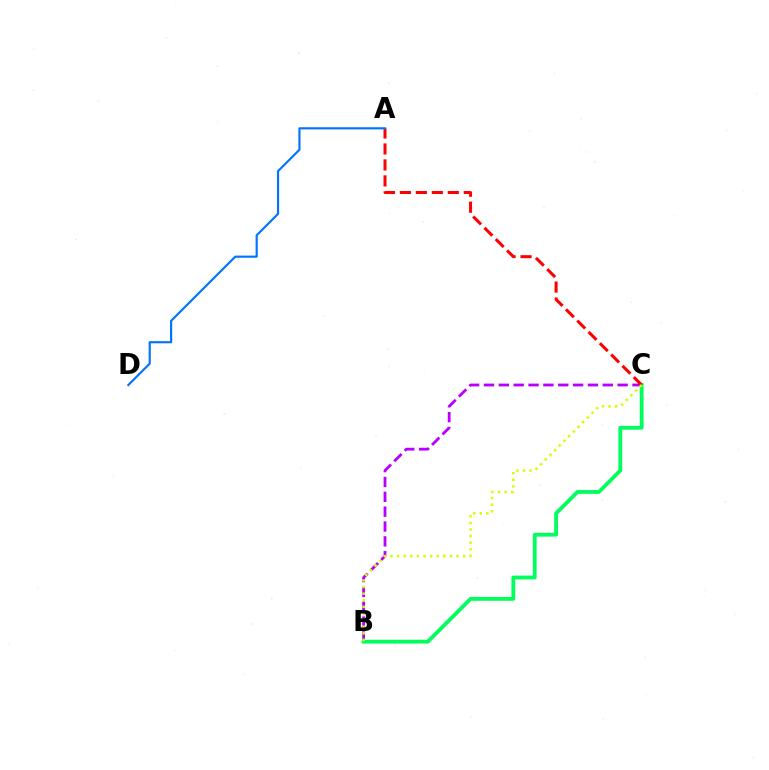{('B', 'C'): [{'color': '#b900ff', 'line_style': 'dashed', 'thickness': 2.02}, {'color': '#00ff5c', 'line_style': 'solid', 'thickness': 2.74}, {'color': '#d1ff00', 'line_style': 'dotted', 'thickness': 1.79}], ('A', 'C'): [{'color': '#ff0000', 'line_style': 'dashed', 'thickness': 2.17}], ('A', 'D'): [{'color': '#0074ff', 'line_style': 'solid', 'thickness': 1.55}]}